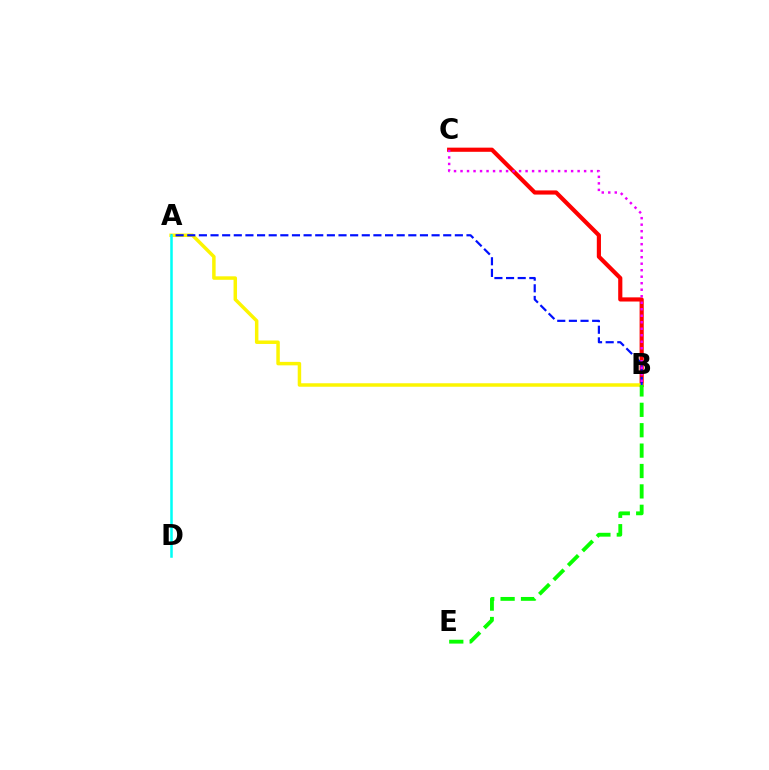{('B', 'C'): [{'color': '#ff0000', 'line_style': 'solid', 'thickness': 2.99}, {'color': '#ee00ff', 'line_style': 'dotted', 'thickness': 1.77}], ('A', 'B'): [{'color': '#fcf500', 'line_style': 'solid', 'thickness': 2.5}, {'color': '#0010ff', 'line_style': 'dashed', 'thickness': 1.58}], ('A', 'D'): [{'color': '#00fff6', 'line_style': 'solid', 'thickness': 1.82}], ('B', 'E'): [{'color': '#08ff00', 'line_style': 'dashed', 'thickness': 2.77}]}